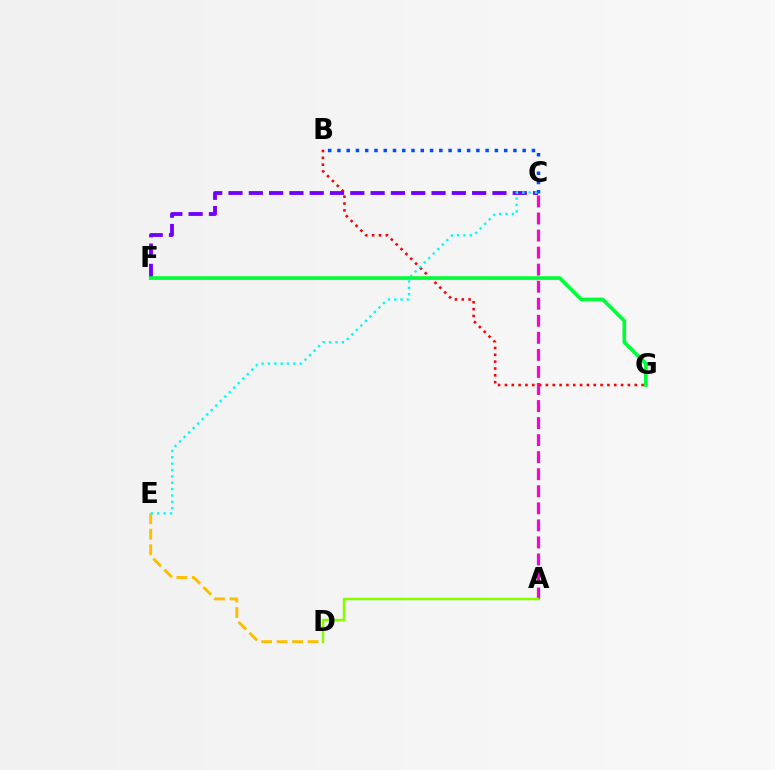{('D', 'E'): [{'color': '#ffbd00', 'line_style': 'dashed', 'thickness': 2.1}], ('A', 'C'): [{'color': '#ff00cf', 'line_style': 'dashed', 'thickness': 2.32}], ('B', 'G'): [{'color': '#ff0000', 'line_style': 'dotted', 'thickness': 1.86}], ('C', 'F'): [{'color': '#7200ff', 'line_style': 'dashed', 'thickness': 2.76}], ('A', 'D'): [{'color': '#84ff00', 'line_style': 'solid', 'thickness': 1.79}], ('B', 'C'): [{'color': '#004bff', 'line_style': 'dotted', 'thickness': 2.52}], ('C', 'E'): [{'color': '#00fff6', 'line_style': 'dotted', 'thickness': 1.73}], ('F', 'G'): [{'color': '#00ff39', 'line_style': 'solid', 'thickness': 2.64}]}